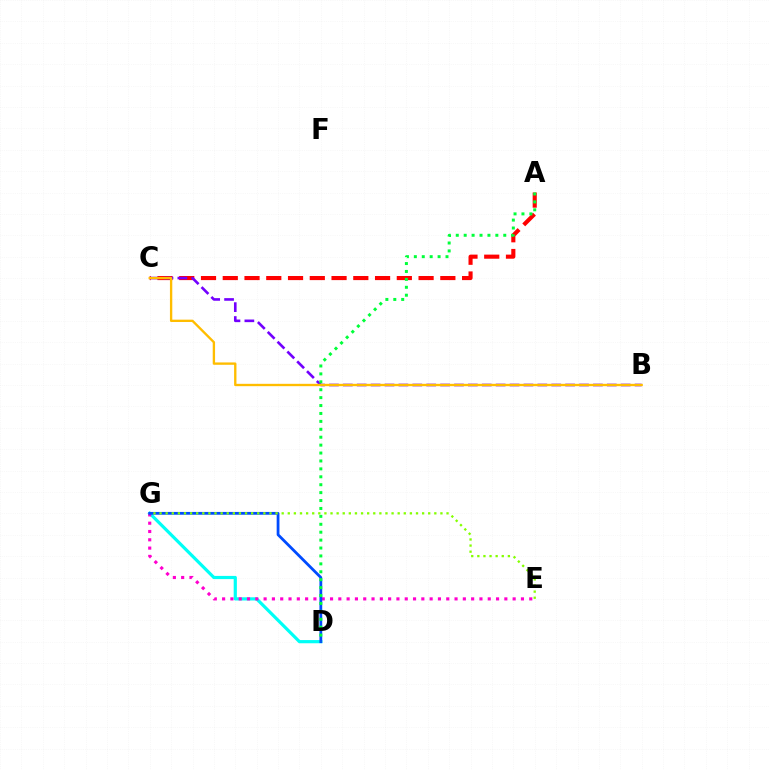{('A', 'C'): [{'color': '#ff0000', 'line_style': 'dashed', 'thickness': 2.96}], ('B', 'C'): [{'color': '#7200ff', 'line_style': 'dashed', 'thickness': 1.89}, {'color': '#ffbd00', 'line_style': 'solid', 'thickness': 1.69}], ('D', 'G'): [{'color': '#00fff6', 'line_style': 'solid', 'thickness': 2.3}, {'color': '#004bff', 'line_style': 'solid', 'thickness': 2.01}], ('E', 'G'): [{'color': '#ff00cf', 'line_style': 'dotted', 'thickness': 2.26}, {'color': '#84ff00', 'line_style': 'dotted', 'thickness': 1.66}], ('A', 'D'): [{'color': '#00ff39', 'line_style': 'dotted', 'thickness': 2.15}]}